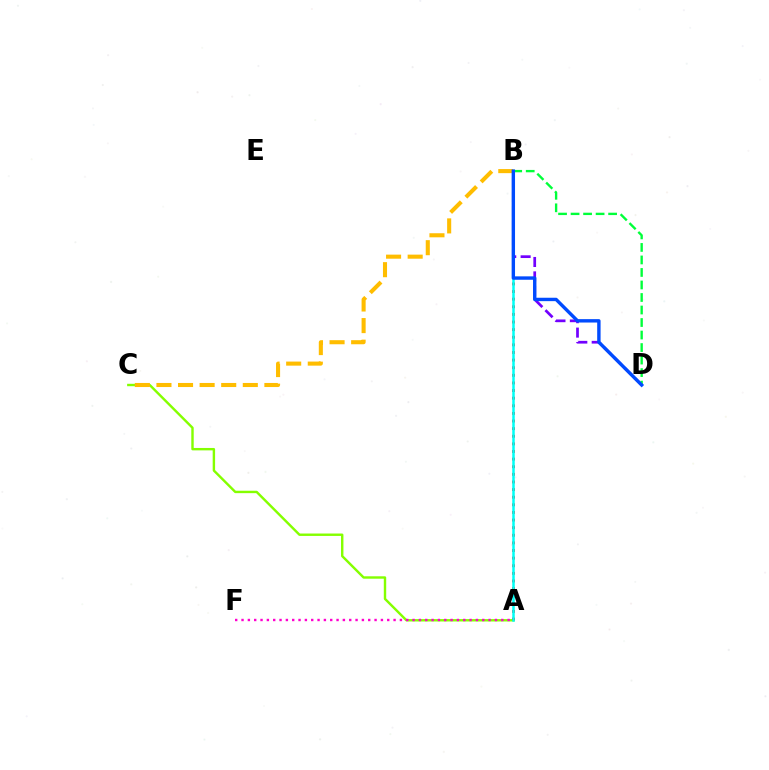{('A', 'C'): [{'color': '#84ff00', 'line_style': 'solid', 'thickness': 1.74}], ('A', 'F'): [{'color': '#ff00cf', 'line_style': 'dotted', 'thickness': 1.72}], ('B', 'D'): [{'color': '#7200ff', 'line_style': 'dashed', 'thickness': 1.96}, {'color': '#00ff39', 'line_style': 'dashed', 'thickness': 1.7}, {'color': '#004bff', 'line_style': 'solid', 'thickness': 2.45}], ('A', 'B'): [{'color': '#ff0000', 'line_style': 'dotted', 'thickness': 2.07}, {'color': '#00fff6', 'line_style': 'solid', 'thickness': 1.8}], ('B', 'C'): [{'color': '#ffbd00', 'line_style': 'dashed', 'thickness': 2.93}]}